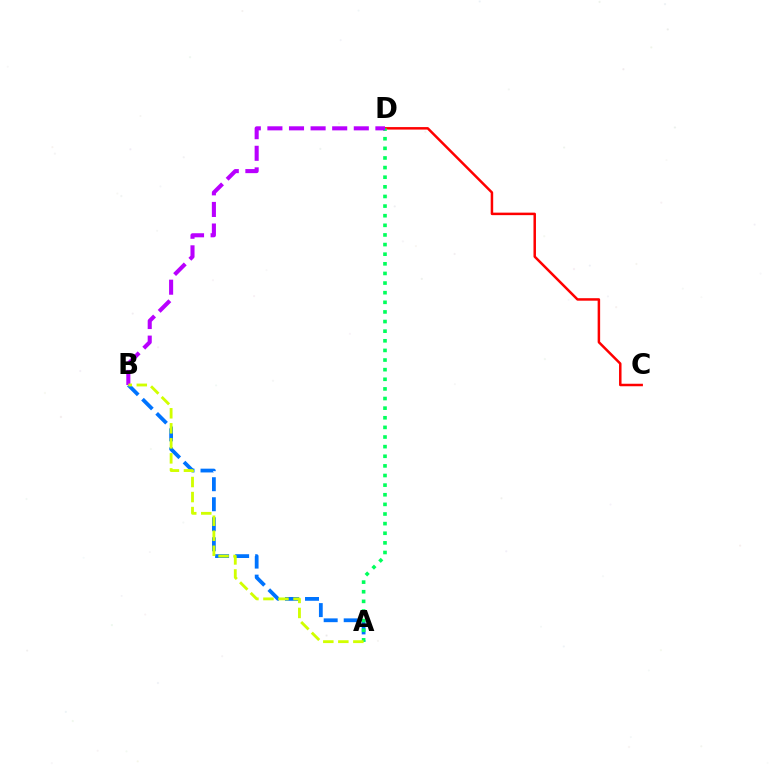{('A', 'B'): [{'color': '#0074ff', 'line_style': 'dashed', 'thickness': 2.72}, {'color': '#d1ff00', 'line_style': 'dashed', 'thickness': 2.04}], ('C', 'D'): [{'color': '#ff0000', 'line_style': 'solid', 'thickness': 1.8}], ('A', 'D'): [{'color': '#00ff5c', 'line_style': 'dotted', 'thickness': 2.61}], ('B', 'D'): [{'color': '#b900ff', 'line_style': 'dashed', 'thickness': 2.93}]}